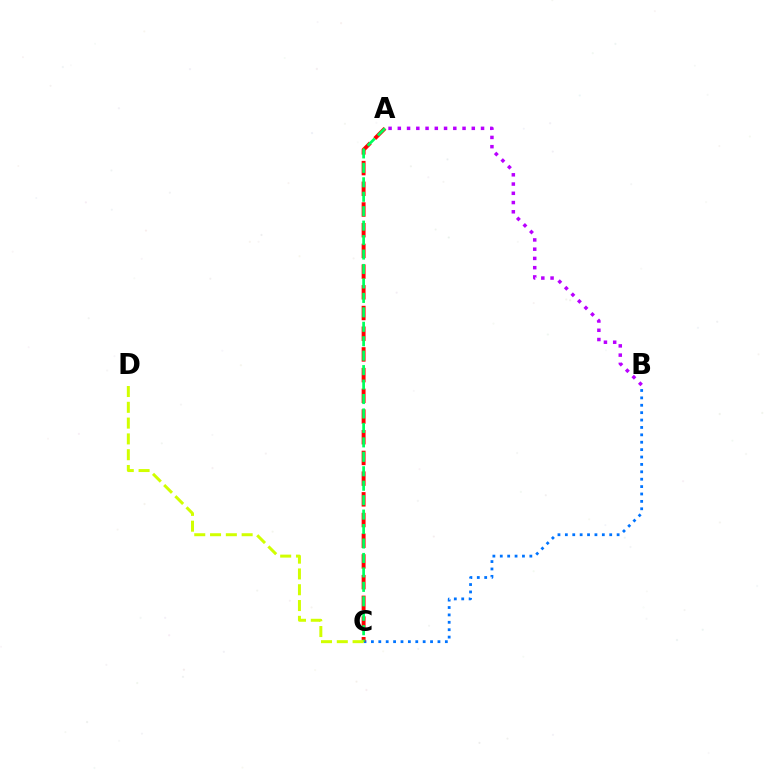{('B', 'C'): [{'color': '#0074ff', 'line_style': 'dotted', 'thickness': 2.01}], ('A', 'C'): [{'color': '#ff0000', 'line_style': 'dashed', 'thickness': 2.81}, {'color': '#00ff5c', 'line_style': 'dashed', 'thickness': 1.96}], ('A', 'B'): [{'color': '#b900ff', 'line_style': 'dotted', 'thickness': 2.51}], ('C', 'D'): [{'color': '#d1ff00', 'line_style': 'dashed', 'thickness': 2.15}]}